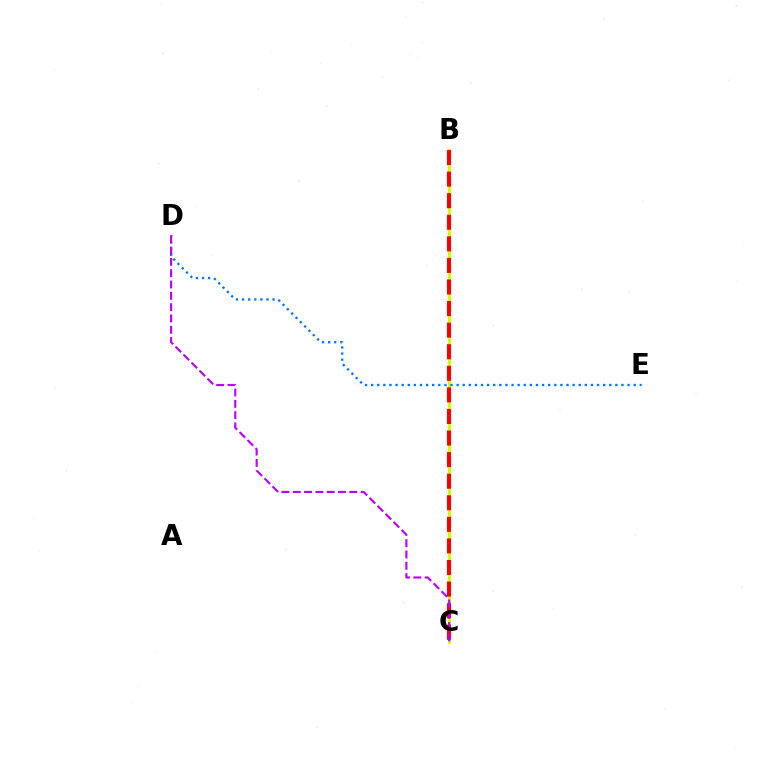{('B', 'C'): [{'color': '#00ff5c', 'line_style': 'solid', 'thickness': 1.83}, {'color': '#d1ff00', 'line_style': 'solid', 'thickness': 2.23}, {'color': '#ff0000', 'line_style': 'dashed', 'thickness': 2.93}], ('D', 'E'): [{'color': '#0074ff', 'line_style': 'dotted', 'thickness': 1.66}], ('C', 'D'): [{'color': '#b900ff', 'line_style': 'dashed', 'thickness': 1.54}]}